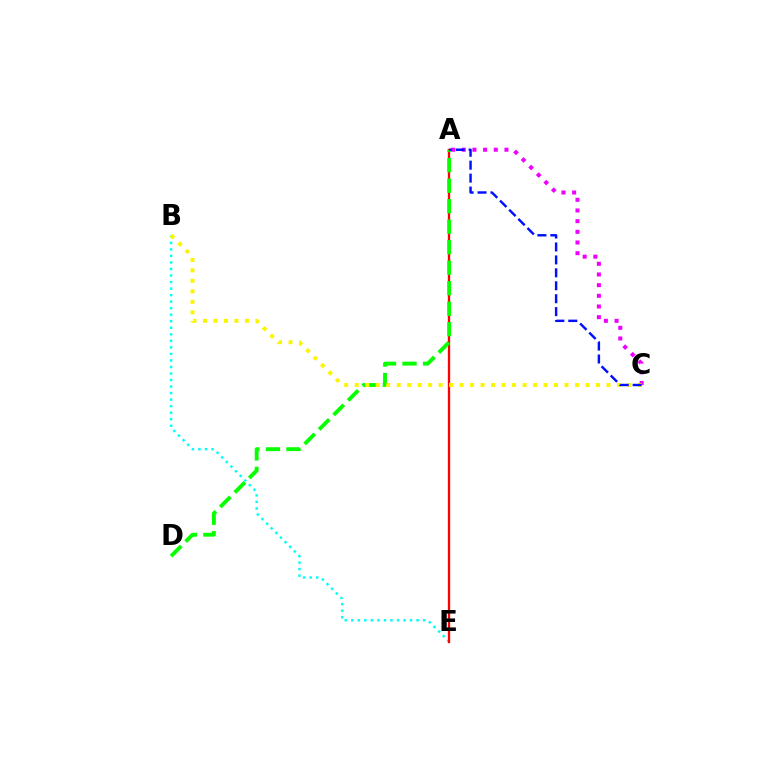{('B', 'E'): [{'color': '#00fff6', 'line_style': 'dotted', 'thickness': 1.77}], ('A', 'E'): [{'color': '#ff0000', 'line_style': 'solid', 'thickness': 1.66}], ('A', 'C'): [{'color': '#ee00ff', 'line_style': 'dotted', 'thickness': 2.9}, {'color': '#0010ff', 'line_style': 'dashed', 'thickness': 1.76}], ('A', 'D'): [{'color': '#08ff00', 'line_style': 'dashed', 'thickness': 2.79}], ('B', 'C'): [{'color': '#fcf500', 'line_style': 'dotted', 'thickness': 2.85}]}